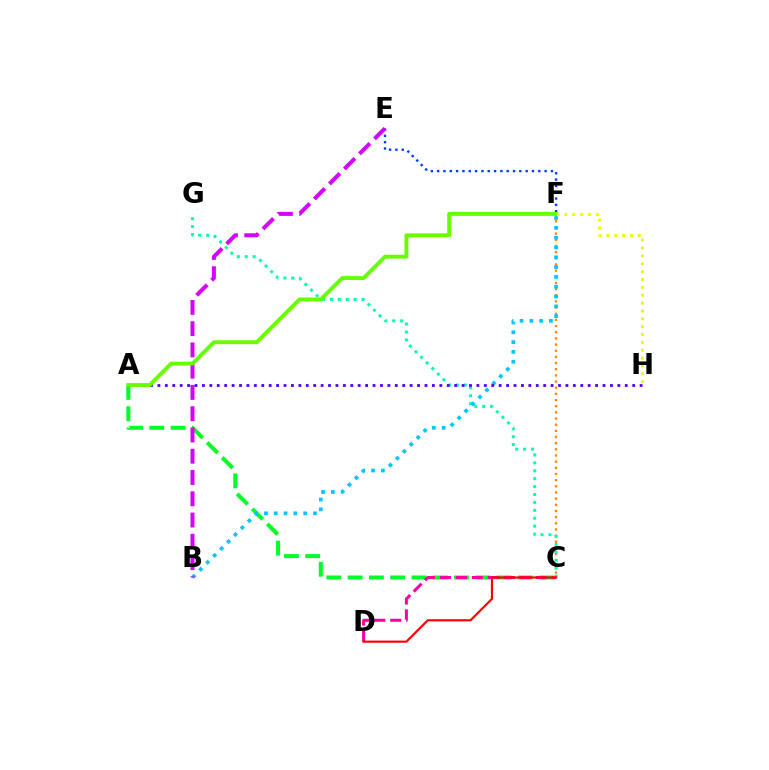{('A', 'C'): [{'color': '#00ff27', 'line_style': 'dashed', 'thickness': 2.89}], ('C', 'F'): [{'color': '#ff8800', 'line_style': 'dotted', 'thickness': 1.67}], ('C', 'G'): [{'color': '#00ffaf', 'line_style': 'dotted', 'thickness': 2.15}], ('C', 'D'): [{'color': '#ff00a0', 'line_style': 'dashed', 'thickness': 2.17}, {'color': '#ff0000', 'line_style': 'solid', 'thickness': 1.55}], ('E', 'F'): [{'color': '#003fff', 'line_style': 'dotted', 'thickness': 1.72}], ('B', 'F'): [{'color': '#00c7ff', 'line_style': 'dotted', 'thickness': 2.67}], ('B', 'E'): [{'color': '#d600ff', 'line_style': 'dashed', 'thickness': 2.89}], ('A', 'H'): [{'color': '#4f00ff', 'line_style': 'dotted', 'thickness': 2.02}], ('A', 'F'): [{'color': '#66ff00', 'line_style': 'solid', 'thickness': 2.79}], ('F', 'H'): [{'color': '#eeff00', 'line_style': 'dotted', 'thickness': 2.14}]}